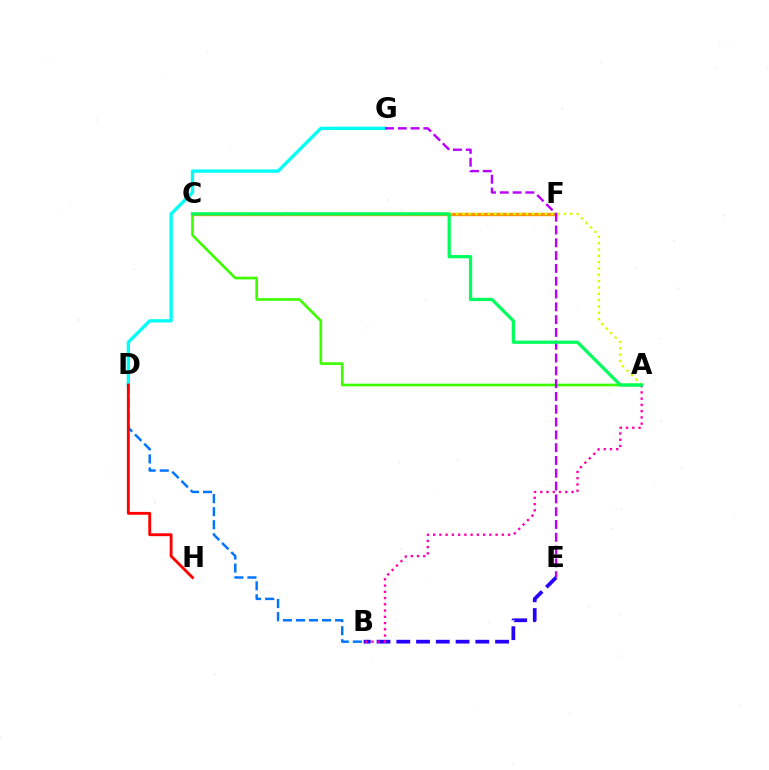{('C', 'F'): [{'color': '#ff9400', 'line_style': 'solid', 'thickness': 2.4}], ('B', 'D'): [{'color': '#0074ff', 'line_style': 'dashed', 'thickness': 1.77}], ('A', 'C'): [{'color': '#3dff00', 'line_style': 'solid', 'thickness': 1.91}, {'color': '#d1ff00', 'line_style': 'dotted', 'thickness': 1.72}, {'color': '#00ff5c', 'line_style': 'solid', 'thickness': 2.34}], ('D', 'G'): [{'color': '#00fff6', 'line_style': 'solid', 'thickness': 2.39}], ('D', 'H'): [{'color': '#ff0000', 'line_style': 'solid', 'thickness': 2.06}], ('E', 'G'): [{'color': '#b900ff', 'line_style': 'dashed', 'thickness': 1.74}], ('B', 'E'): [{'color': '#2500ff', 'line_style': 'dashed', 'thickness': 2.68}], ('A', 'B'): [{'color': '#ff00ac', 'line_style': 'dotted', 'thickness': 1.7}]}